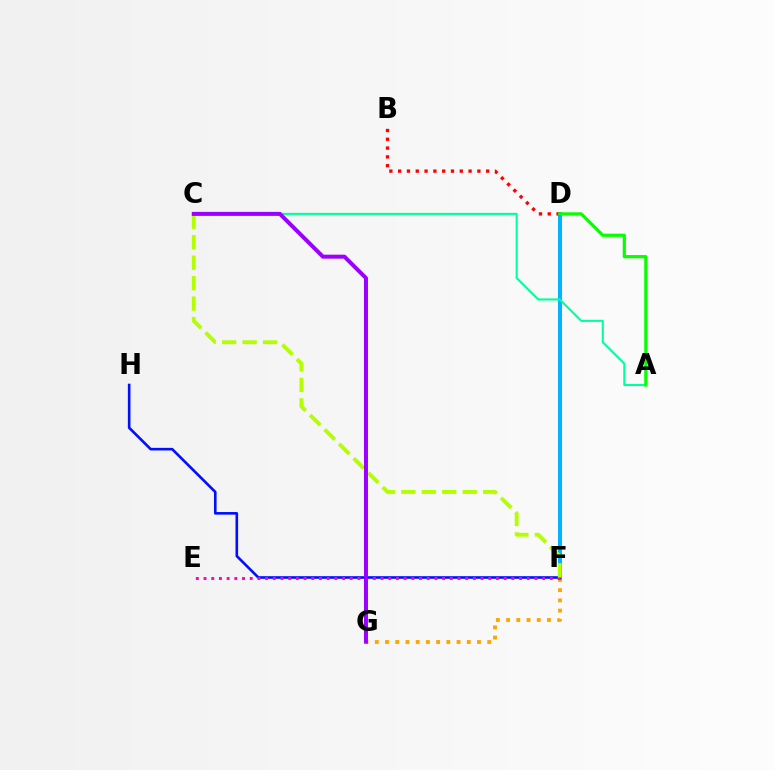{('F', 'G'): [{'color': '#ffa500', 'line_style': 'dotted', 'thickness': 2.78}], ('D', 'F'): [{'color': '#00b5ff', 'line_style': 'solid', 'thickness': 2.87}], ('A', 'C'): [{'color': '#00ff9d', 'line_style': 'solid', 'thickness': 1.5}], ('B', 'D'): [{'color': '#ff0000', 'line_style': 'dotted', 'thickness': 2.39}], ('F', 'H'): [{'color': '#0010ff', 'line_style': 'solid', 'thickness': 1.89}], ('E', 'F'): [{'color': '#ff00bd', 'line_style': 'dotted', 'thickness': 2.09}], ('C', 'F'): [{'color': '#b3ff00', 'line_style': 'dashed', 'thickness': 2.78}], ('A', 'D'): [{'color': '#08ff00', 'line_style': 'solid', 'thickness': 2.32}], ('C', 'G'): [{'color': '#9b00ff', 'line_style': 'solid', 'thickness': 2.87}]}